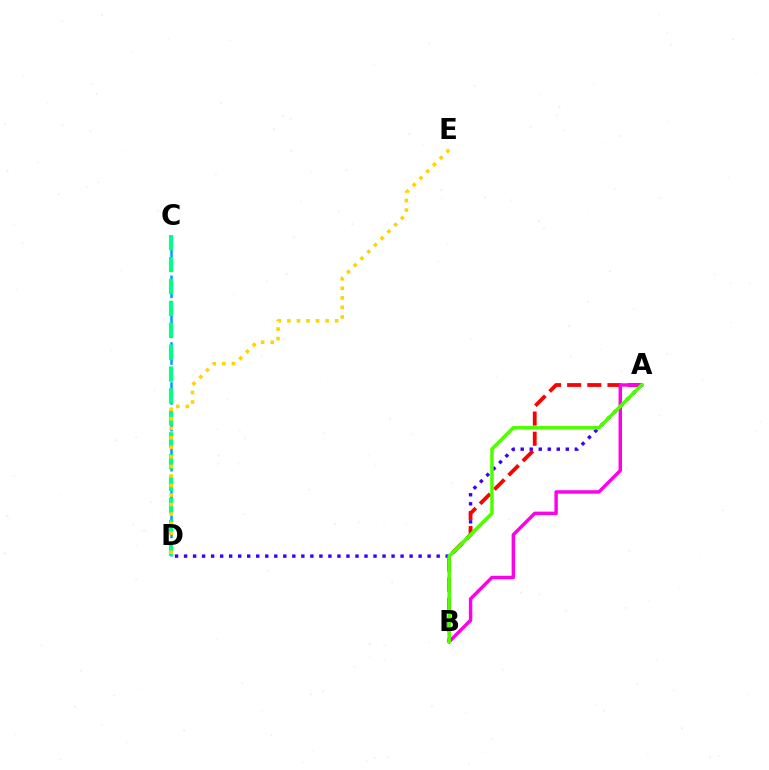{('A', 'D'): [{'color': '#3700ff', 'line_style': 'dotted', 'thickness': 2.45}], ('C', 'D'): [{'color': '#009eff', 'line_style': 'dashed', 'thickness': 1.81}, {'color': '#00ff86', 'line_style': 'dashed', 'thickness': 2.98}], ('A', 'B'): [{'color': '#ff0000', 'line_style': 'dashed', 'thickness': 2.74}, {'color': '#ff00ed', 'line_style': 'solid', 'thickness': 2.47}, {'color': '#4fff00', 'line_style': 'solid', 'thickness': 2.53}], ('D', 'E'): [{'color': '#ffd500', 'line_style': 'dotted', 'thickness': 2.59}]}